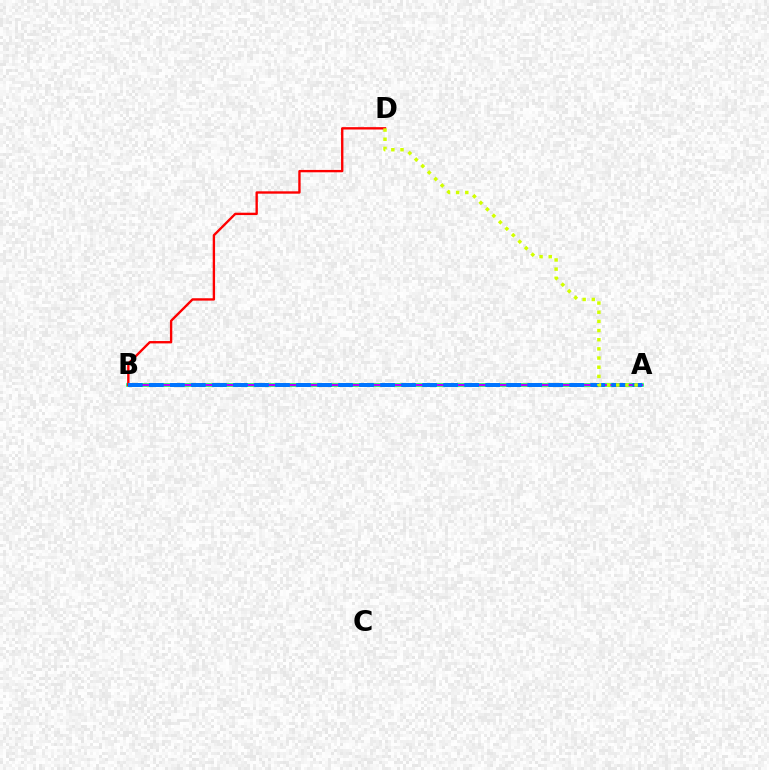{('A', 'B'): [{'color': '#00ff5c', 'line_style': 'solid', 'thickness': 2.6}, {'color': '#b900ff', 'line_style': 'solid', 'thickness': 1.51}, {'color': '#0074ff', 'line_style': 'dashed', 'thickness': 2.86}], ('B', 'D'): [{'color': '#ff0000', 'line_style': 'solid', 'thickness': 1.7}], ('A', 'D'): [{'color': '#d1ff00', 'line_style': 'dotted', 'thickness': 2.49}]}